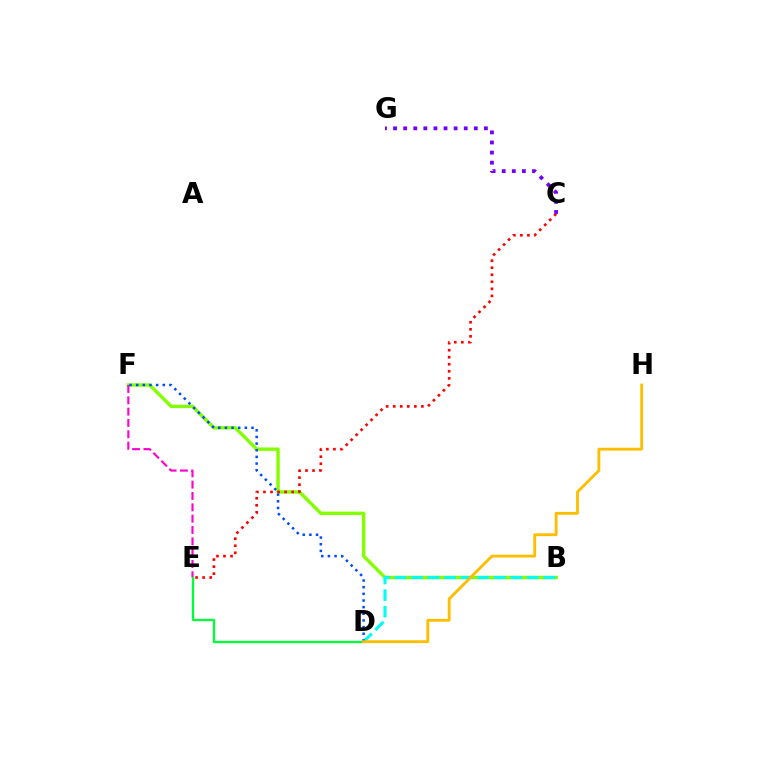{('B', 'F'): [{'color': '#84ff00', 'line_style': 'solid', 'thickness': 2.45}], ('B', 'D'): [{'color': '#00fff6', 'line_style': 'dashed', 'thickness': 2.25}], ('E', 'F'): [{'color': '#ff00cf', 'line_style': 'dashed', 'thickness': 1.54}], ('D', 'E'): [{'color': '#00ff39', 'line_style': 'solid', 'thickness': 1.65}], ('C', 'E'): [{'color': '#ff0000', 'line_style': 'dotted', 'thickness': 1.91}], ('D', 'F'): [{'color': '#004bff', 'line_style': 'dotted', 'thickness': 1.81}], ('C', 'G'): [{'color': '#7200ff', 'line_style': 'dotted', 'thickness': 2.74}], ('D', 'H'): [{'color': '#ffbd00', 'line_style': 'solid', 'thickness': 2.04}]}